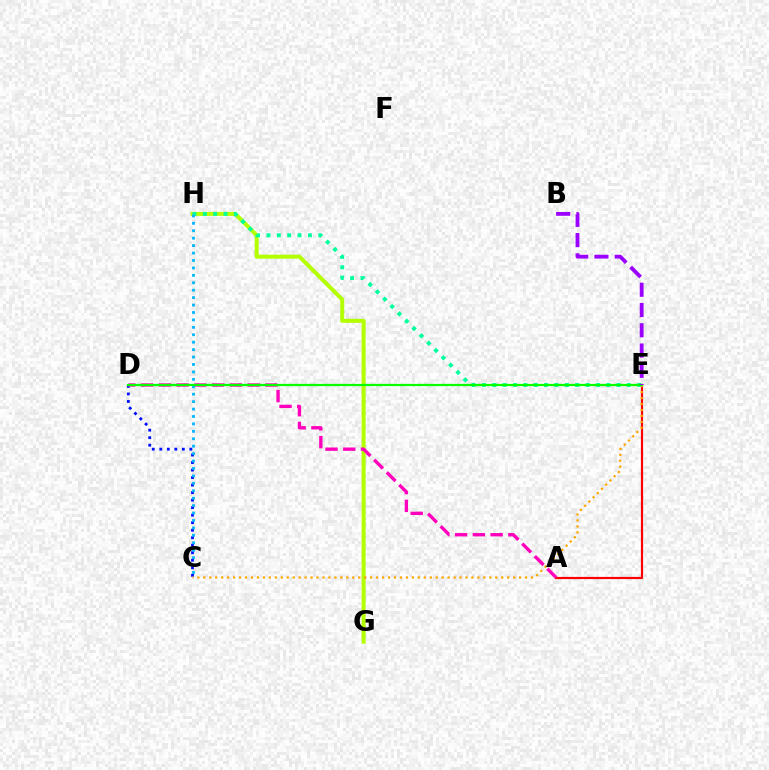{('C', 'D'): [{'color': '#0010ff', 'line_style': 'dotted', 'thickness': 2.04}], ('G', 'H'): [{'color': '#b3ff00', 'line_style': 'solid', 'thickness': 2.89}], ('A', 'E'): [{'color': '#ff0000', 'line_style': 'solid', 'thickness': 1.57}], ('A', 'D'): [{'color': '#ff00bd', 'line_style': 'dashed', 'thickness': 2.41}], ('E', 'H'): [{'color': '#00ff9d', 'line_style': 'dotted', 'thickness': 2.81}], ('C', 'H'): [{'color': '#00b5ff', 'line_style': 'dotted', 'thickness': 2.02}], ('C', 'E'): [{'color': '#ffa500', 'line_style': 'dotted', 'thickness': 1.62}], ('D', 'E'): [{'color': '#08ff00', 'line_style': 'solid', 'thickness': 1.63}], ('B', 'E'): [{'color': '#9b00ff', 'line_style': 'dashed', 'thickness': 2.75}]}